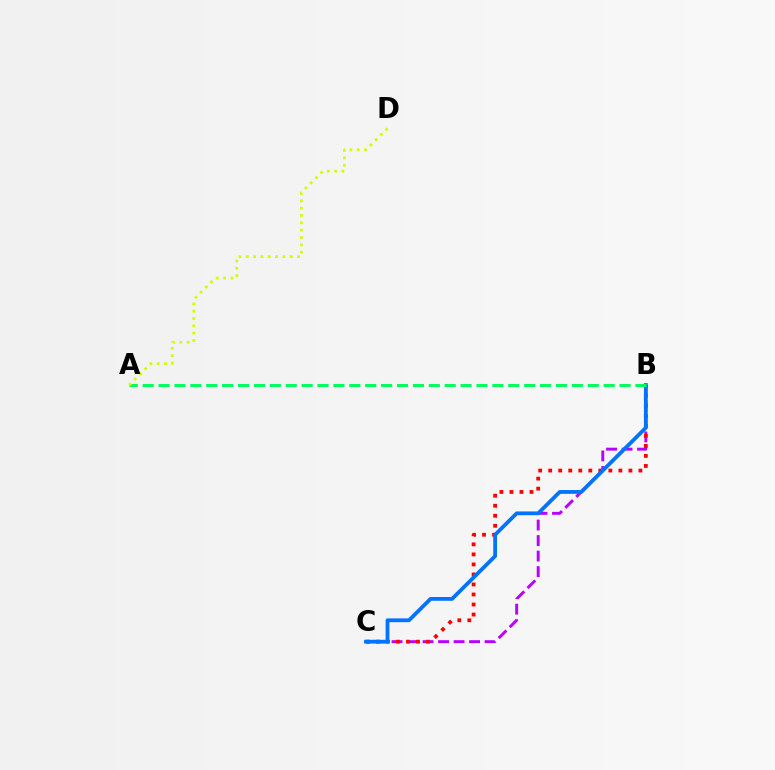{('B', 'C'): [{'color': '#b900ff', 'line_style': 'dashed', 'thickness': 2.11}, {'color': '#ff0000', 'line_style': 'dotted', 'thickness': 2.72}, {'color': '#0074ff', 'line_style': 'solid', 'thickness': 2.73}], ('A', 'B'): [{'color': '#00ff5c', 'line_style': 'dashed', 'thickness': 2.16}], ('A', 'D'): [{'color': '#d1ff00', 'line_style': 'dotted', 'thickness': 1.99}]}